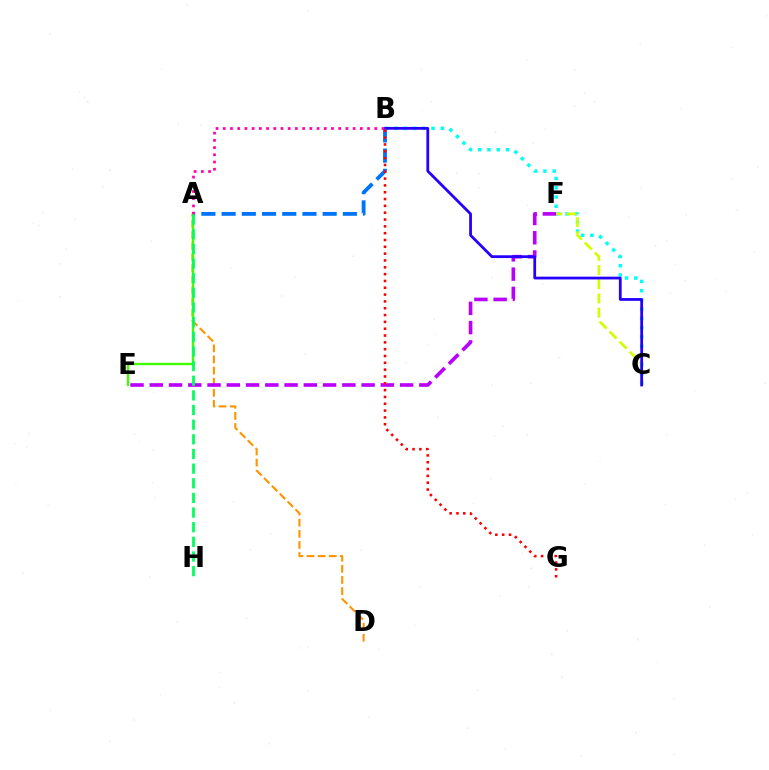{('A', 'B'): [{'color': '#0074ff', 'line_style': 'dashed', 'thickness': 2.75}, {'color': '#ff00ac', 'line_style': 'dotted', 'thickness': 1.96}], ('B', 'C'): [{'color': '#00fff6', 'line_style': 'dotted', 'thickness': 2.52}, {'color': '#2500ff', 'line_style': 'solid', 'thickness': 2.0}], ('A', 'D'): [{'color': '#ff9400', 'line_style': 'dashed', 'thickness': 1.51}], ('C', 'F'): [{'color': '#d1ff00', 'line_style': 'dashed', 'thickness': 1.93}], ('E', 'F'): [{'color': '#b900ff', 'line_style': 'dashed', 'thickness': 2.62}], ('A', 'E'): [{'color': '#3dff00', 'line_style': 'solid', 'thickness': 1.69}], ('B', 'G'): [{'color': '#ff0000', 'line_style': 'dotted', 'thickness': 1.85}], ('A', 'H'): [{'color': '#00ff5c', 'line_style': 'dashed', 'thickness': 1.99}]}